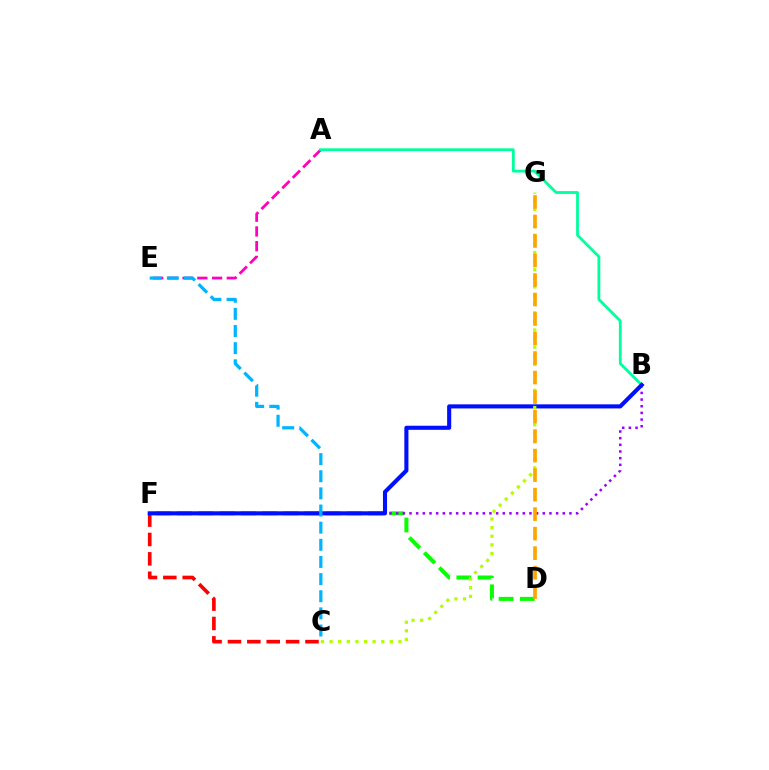{('A', 'E'): [{'color': '#ff00bd', 'line_style': 'dashed', 'thickness': 2.0}], ('A', 'B'): [{'color': '#00ff9d', 'line_style': 'solid', 'thickness': 2.01}], ('D', 'F'): [{'color': '#08ff00', 'line_style': 'dashed', 'thickness': 2.88}], ('C', 'F'): [{'color': '#ff0000', 'line_style': 'dashed', 'thickness': 2.63}], ('B', 'F'): [{'color': '#9b00ff', 'line_style': 'dotted', 'thickness': 1.81}, {'color': '#0010ff', 'line_style': 'solid', 'thickness': 2.94}], ('C', 'G'): [{'color': '#b3ff00', 'line_style': 'dotted', 'thickness': 2.34}], ('C', 'E'): [{'color': '#00b5ff', 'line_style': 'dashed', 'thickness': 2.33}], ('D', 'G'): [{'color': '#ffa500', 'line_style': 'dashed', 'thickness': 2.65}]}